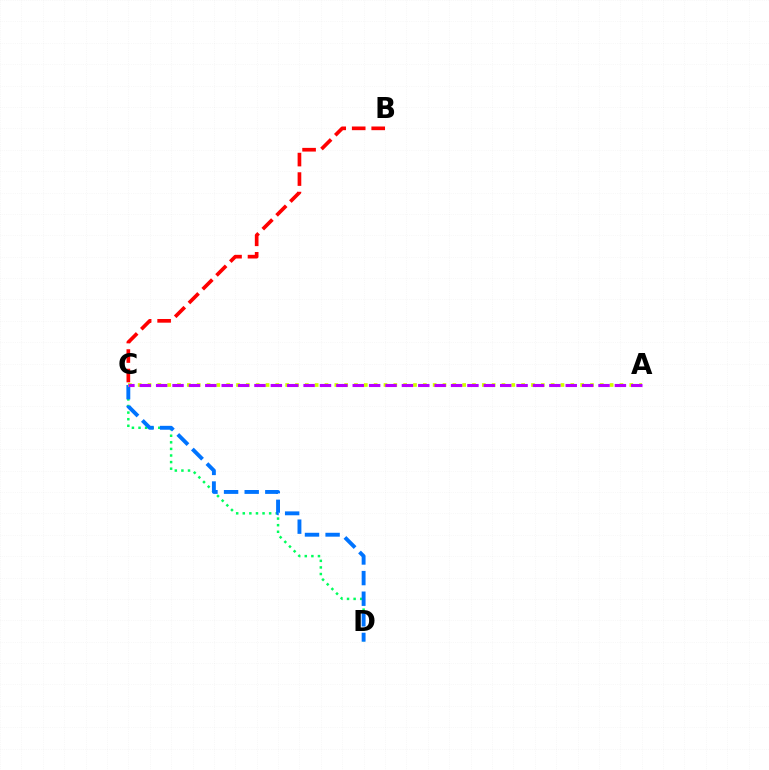{('C', 'D'): [{'color': '#00ff5c', 'line_style': 'dotted', 'thickness': 1.79}, {'color': '#0074ff', 'line_style': 'dashed', 'thickness': 2.8}], ('B', 'C'): [{'color': '#ff0000', 'line_style': 'dashed', 'thickness': 2.65}], ('A', 'C'): [{'color': '#d1ff00', 'line_style': 'dotted', 'thickness': 2.67}, {'color': '#b900ff', 'line_style': 'dashed', 'thickness': 2.23}]}